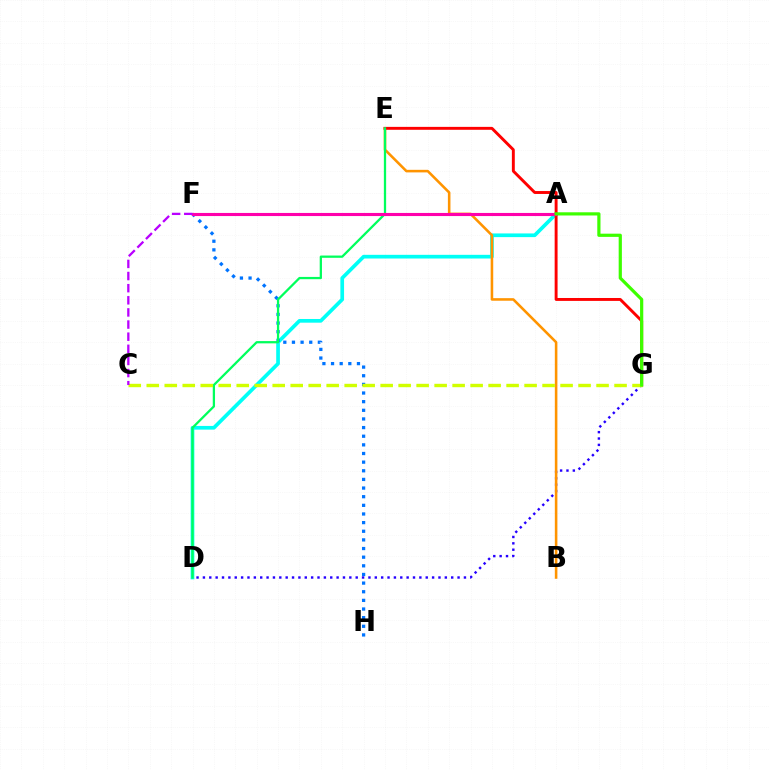{('A', 'D'): [{'color': '#00fff6', 'line_style': 'solid', 'thickness': 2.66}], ('F', 'H'): [{'color': '#0074ff', 'line_style': 'dotted', 'thickness': 2.35}], ('D', 'G'): [{'color': '#2500ff', 'line_style': 'dotted', 'thickness': 1.73}], ('B', 'E'): [{'color': '#ff9400', 'line_style': 'solid', 'thickness': 1.85}], ('E', 'G'): [{'color': '#ff0000', 'line_style': 'solid', 'thickness': 2.1}], ('D', 'E'): [{'color': '#00ff5c', 'line_style': 'solid', 'thickness': 1.63}], ('A', 'F'): [{'color': '#ff00ac', 'line_style': 'solid', 'thickness': 2.23}], ('C', 'G'): [{'color': '#d1ff00', 'line_style': 'dashed', 'thickness': 2.44}], ('C', 'F'): [{'color': '#b900ff', 'line_style': 'dashed', 'thickness': 1.65}], ('A', 'G'): [{'color': '#3dff00', 'line_style': 'solid', 'thickness': 2.31}]}